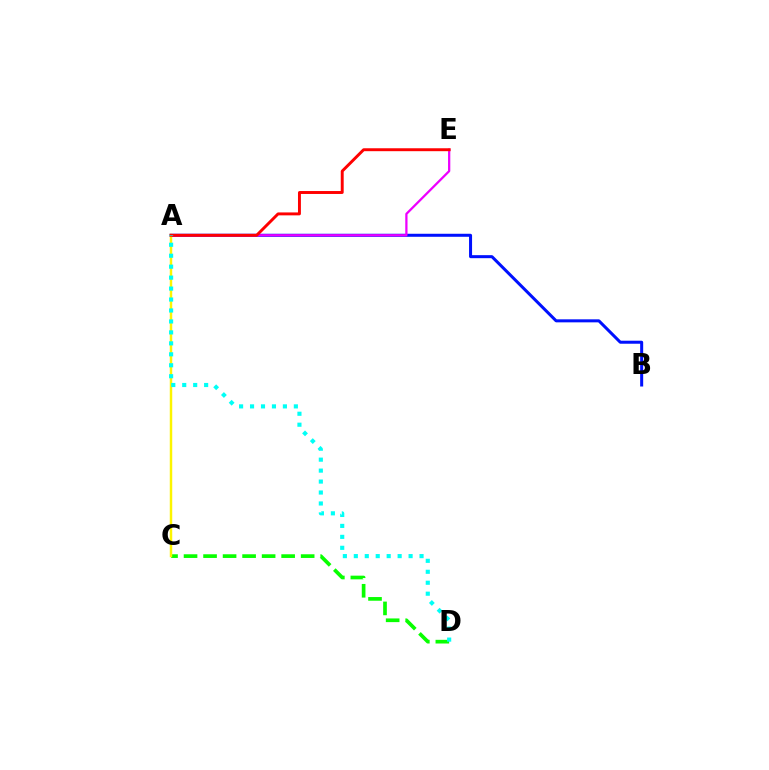{('A', 'B'): [{'color': '#0010ff', 'line_style': 'solid', 'thickness': 2.18}], ('C', 'D'): [{'color': '#08ff00', 'line_style': 'dashed', 'thickness': 2.65}], ('A', 'E'): [{'color': '#ee00ff', 'line_style': 'solid', 'thickness': 1.63}, {'color': '#ff0000', 'line_style': 'solid', 'thickness': 2.11}], ('A', 'C'): [{'color': '#fcf500', 'line_style': 'solid', 'thickness': 1.77}], ('A', 'D'): [{'color': '#00fff6', 'line_style': 'dotted', 'thickness': 2.98}]}